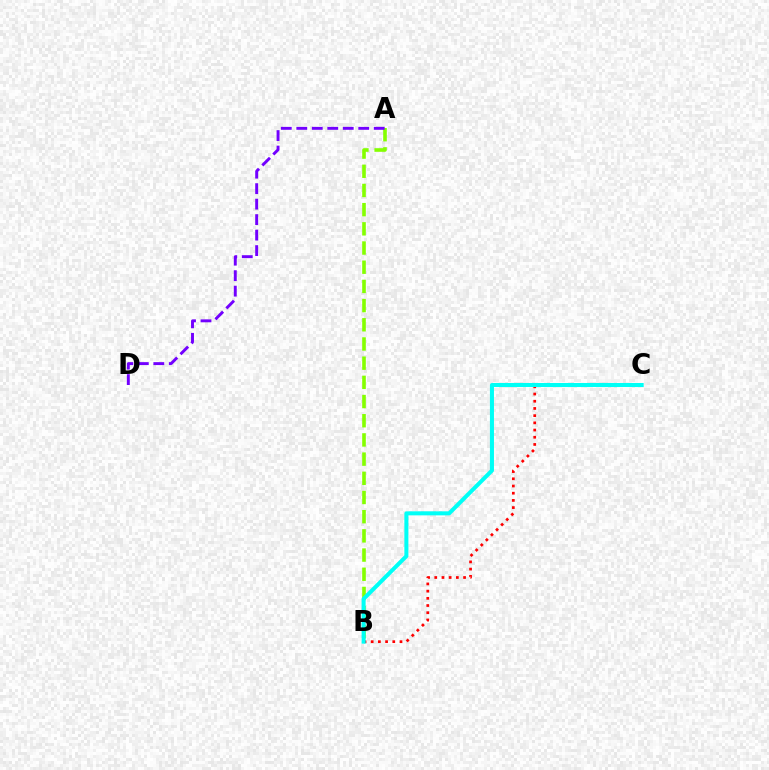{('A', 'B'): [{'color': '#84ff00', 'line_style': 'dashed', 'thickness': 2.61}], ('B', 'C'): [{'color': '#ff0000', 'line_style': 'dotted', 'thickness': 1.96}, {'color': '#00fff6', 'line_style': 'solid', 'thickness': 2.91}], ('A', 'D'): [{'color': '#7200ff', 'line_style': 'dashed', 'thickness': 2.1}]}